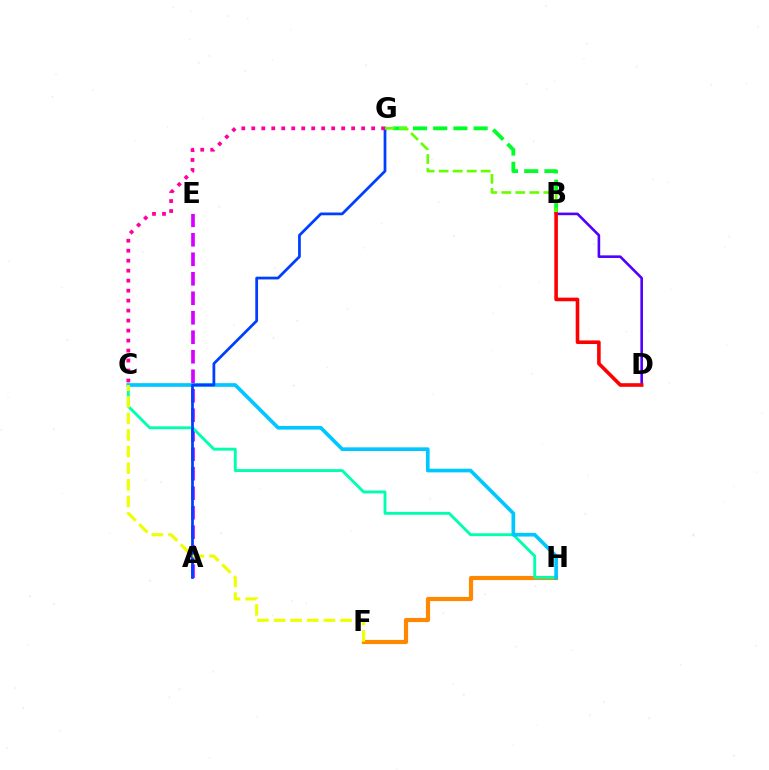{('F', 'H'): [{'color': '#ff8800', 'line_style': 'solid', 'thickness': 3.0}], ('B', 'G'): [{'color': '#00ff27', 'line_style': 'dashed', 'thickness': 2.74}, {'color': '#66ff00', 'line_style': 'dashed', 'thickness': 1.9}], ('A', 'E'): [{'color': '#d600ff', 'line_style': 'dashed', 'thickness': 2.65}], ('C', 'H'): [{'color': '#00ffaf', 'line_style': 'solid', 'thickness': 2.08}, {'color': '#00c7ff', 'line_style': 'solid', 'thickness': 2.64}], ('B', 'D'): [{'color': '#4f00ff', 'line_style': 'solid', 'thickness': 1.87}, {'color': '#ff0000', 'line_style': 'solid', 'thickness': 2.59}], ('A', 'G'): [{'color': '#003fff', 'line_style': 'solid', 'thickness': 1.98}], ('C', 'F'): [{'color': '#eeff00', 'line_style': 'dashed', 'thickness': 2.26}], ('C', 'G'): [{'color': '#ff00a0', 'line_style': 'dotted', 'thickness': 2.71}]}